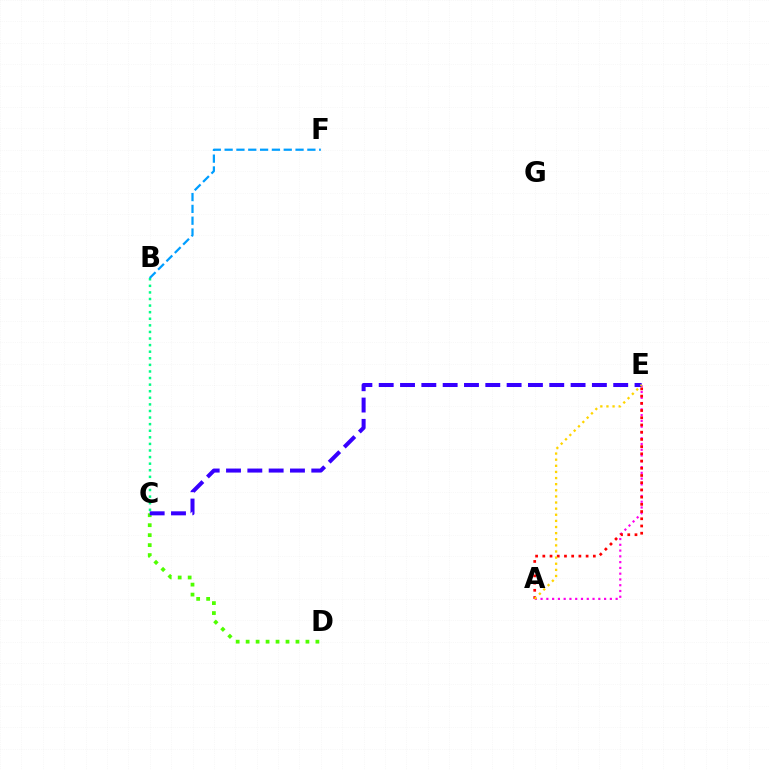{('C', 'D'): [{'color': '#4fff00', 'line_style': 'dotted', 'thickness': 2.71}], ('A', 'E'): [{'color': '#ff00ed', 'line_style': 'dotted', 'thickness': 1.57}, {'color': '#ff0000', 'line_style': 'dotted', 'thickness': 1.96}, {'color': '#ffd500', 'line_style': 'dotted', 'thickness': 1.66}], ('B', 'C'): [{'color': '#00ff86', 'line_style': 'dotted', 'thickness': 1.79}], ('C', 'E'): [{'color': '#3700ff', 'line_style': 'dashed', 'thickness': 2.9}], ('B', 'F'): [{'color': '#009eff', 'line_style': 'dashed', 'thickness': 1.61}]}